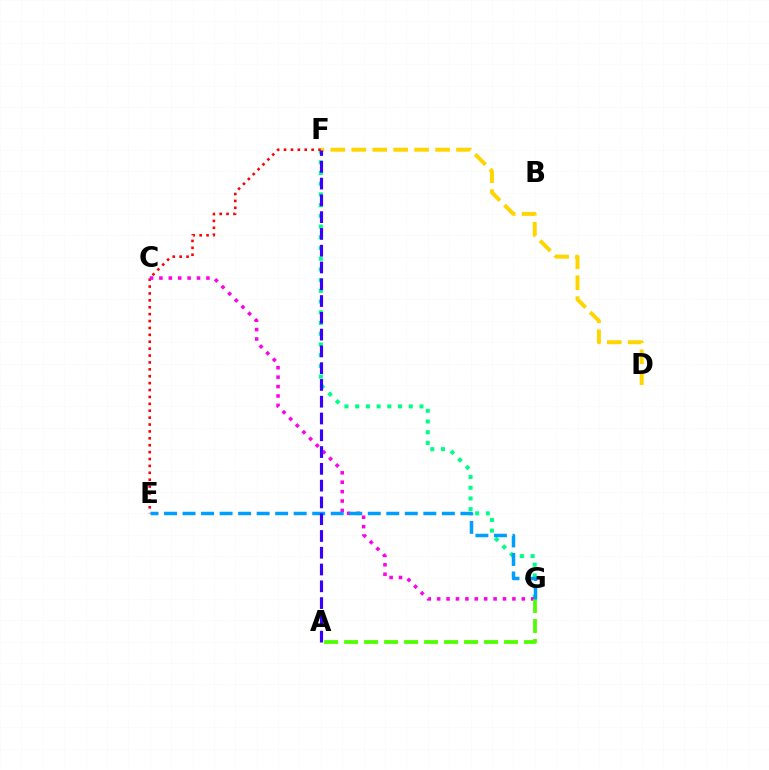{('F', 'G'): [{'color': '#00ff86', 'line_style': 'dotted', 'thickness': 2.91}], ('E', 'F'): [{'color': '#ff0000', 'line_style': 'dotted', 'thickness': 1.87}], ('D', 'F'): [{'color': '#ffd500', 'line_style': 'dashed', 'thickness': 2.85}], ('C', 'G'): [{'color': '#ff00ed', 'line_style': 'dotted', 'thickness': 2.55}], ('A', 'G'): [{'color': '#4fff00', 'line_style': 'dashed', 'thickness': 2.72}], ('E', 'G'): [{'color': '#009eff', 'line_style': 'dashed', 'thickness': 2.52}], ('A', 'F'): [{'color': '#3700ff', 'line_style': 'dashed', 'thickness': 2.28}]}